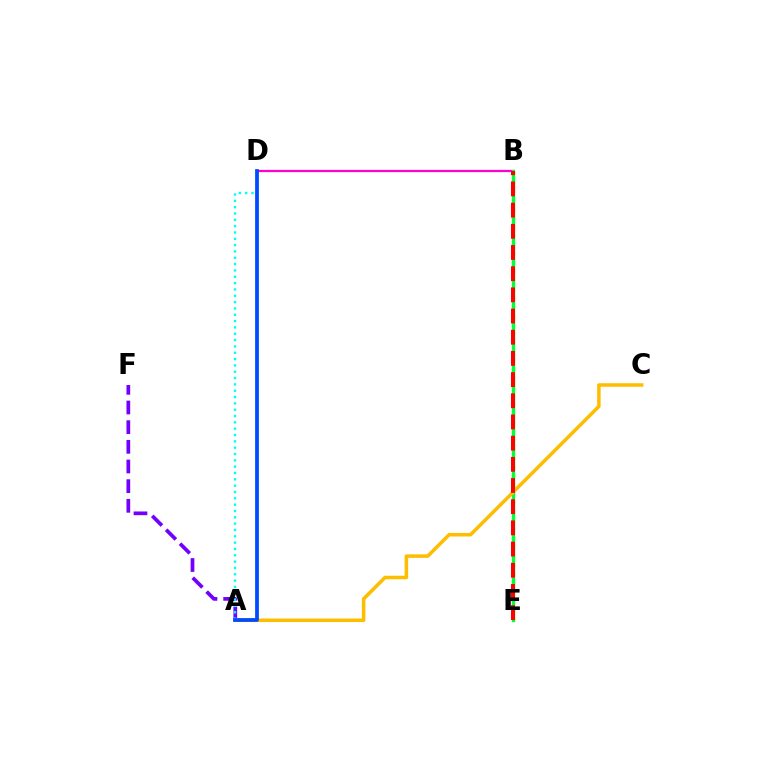{('B', 'E'): [{'color': '#84ff00', 'line_style': 'dotted', 'thickness': 2.42}, {'color': '#00ff39', 'line_style': 'solid', 'thickness': 2.42}, {'color': '#ff0000', 'line_style': 'dashed', 'thickness': 2.88}], ('B', 'D'): [{'color': '#ff00cf', 'line_style': 'solid', 'thickness': 1.62}], ('A', 'F'): [{'color': '#7200ff', 'line_style': 'dashed', 'thickness': 2.67}], ('A', 'C'): [{'color': '#ffbd00', 'line_style': 'solid', 'thickness': 2.54}], ('A', 'D'): [{'color': '#00fff6', 'line_style': 'dotted', 'thickness': 1.72}, {'color': '#004bff', 'line_style': 'solid', 'thickness': 2.7}]}